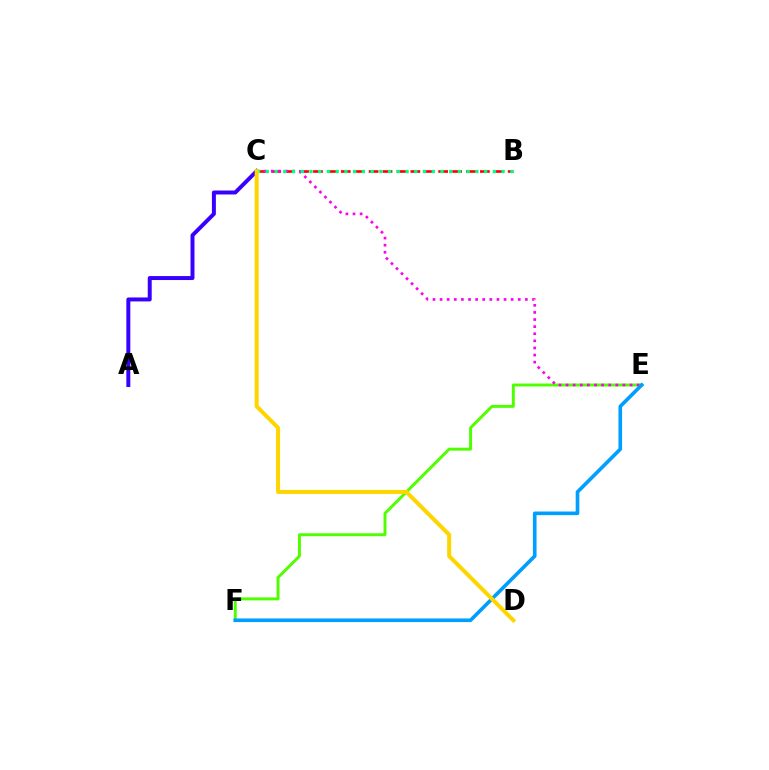{('B', 'C'): [{'color': '#ff0000', 'line_style': 'dashed', 'thickness': 1.89}, {'color': '#00ff86', 'line_style': 'dotted', 'thickness': 2.37}], ('A', 'C'): [{'color': '#3700ff', 'line_style': 'solid', 'thickness': 2.85}], ('E', 'F'): [{'color': '#4fff00', 'line_style': 'solid', 'thickness': 2.12}, {'color': '#009eff', 'line_style': 'solid', 'thickness': 2.62}], ('C', 'E'): [{'color': '#ff00ed', 'line_style': 'dotted', 'thickness': 1.93}], ('C', 'D'): [{'color': '#ffd500', 'line_style': 'solid', 'thickness': 2.88}]}